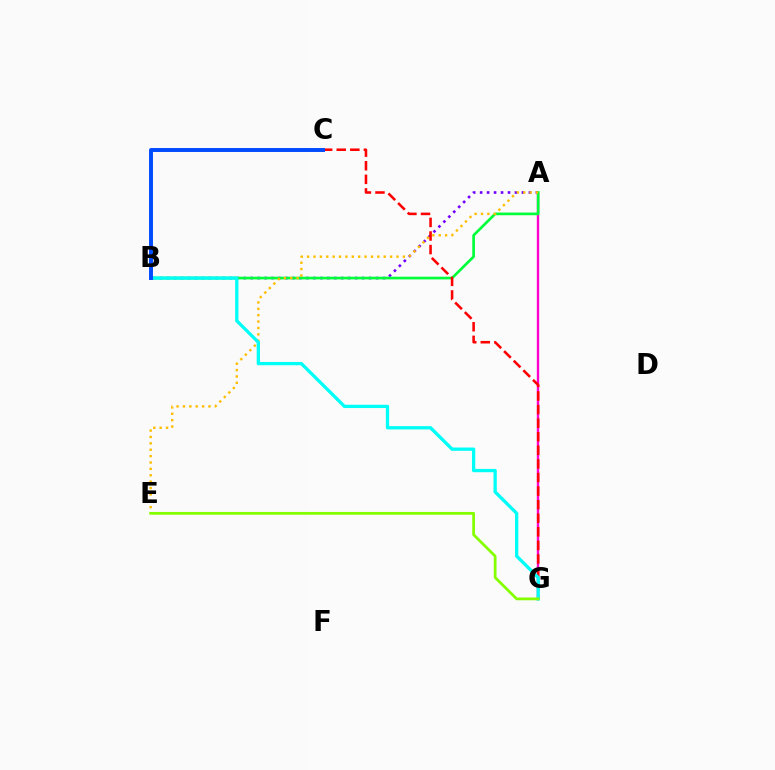{('A', 'B'): [{'color': '#7200ff', 'line_style': 'dotted', 'thickness': 1.89}, {'color': '#00ff39', 'line_style': 'solid', 'thickness': 1.93}], ('A', 'G'): [{'color': '#ff00cf', 'line_style': 'solid', 'thickness': 1.71}], ('C', 'G'): [{'color': '#ff0000', 'line_style': 'dashed', 'thickness': 1.85}], ('A', 'E'): [{'color': '#ffbd00', 'line_style': 'dotted', 'thickness': 1.73}], ('B', 'G'): [{'color': '#00fff6', 'line_style': 'solid', 'thickness': 2.37}], ('B', 'C'): [{'color': '#004bff', 'line_style': 'solid', 'thickness': 2.83}], ('E', 'G'): [{'color': '#84ff00', 'line_style': 'solid', 'thickness': 1.98}]}